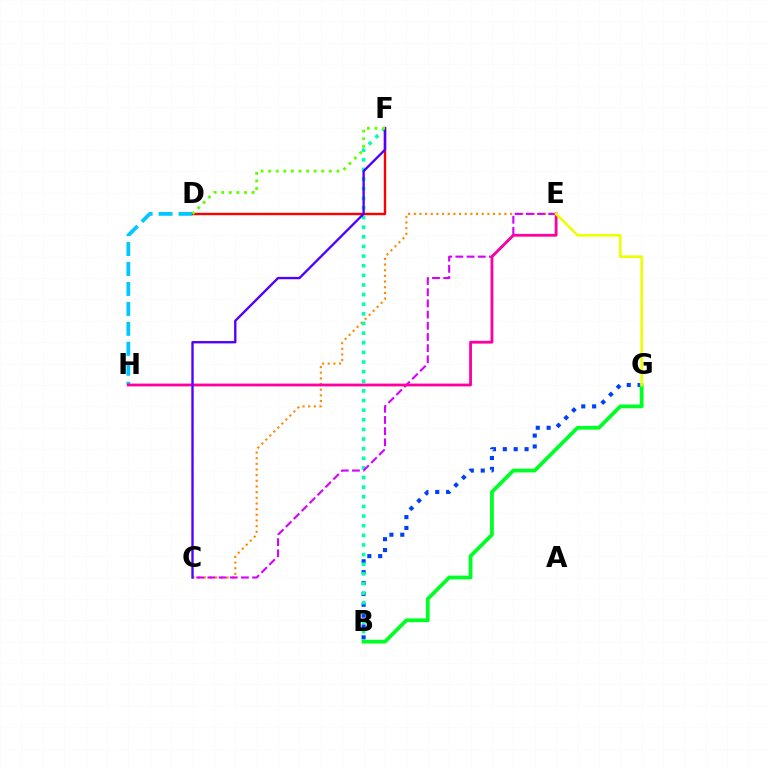{('B', 'G'): [{'color': '#003fff', 'line_style': 'dotted', 'thickness': 2.95}, {'color': '#00ff27', 'line_style': 'solid', 'thickness': 2.72}], ('C', 'E'): [{'color': '#ff8800', 'line_style': 'dotted', 'thickness': 1.54}, {'color': '#d600ff', 'line_style': 'dashed', 'thickness': 1.52}], ('D', 'H'): [{'color': '#00c7ff', 'line_style': 'dashed', 'thickness': 2.71}], ('D', 'F'): [{'color': '#ff0000', 'line_style': 'solid', 'thickness': 1.73}, {'color': '#66ff00', 'line_style': 'dotted', 'thickness': 2.06}], ('B', 'F'): [{'color': '#00ffaf', 'line_style': 'dotted', 'thickness': 2.62}], ('E', 'H'): [{'color': '#ff00a0', 'line_style': 'solid', 'thickness': 2.02}], ('C', 'F'): [{'color': '#4f00ff', 'line_style': 'solid', 'thickness': 1.7}], ('E', 'G'): [{'color': '#eeff00', 'line_style': 'solid', 'thickness': 1.9}]}